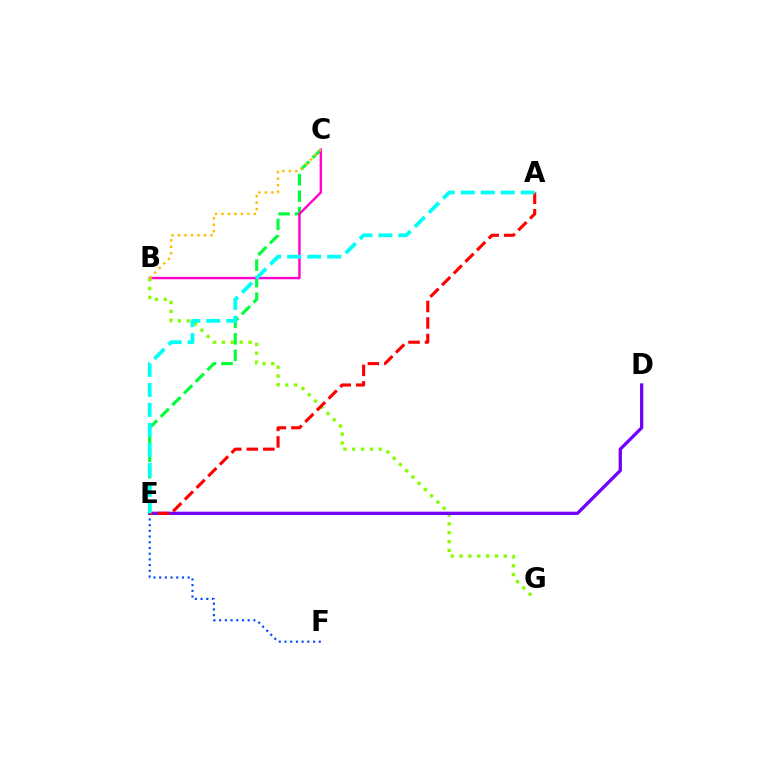{('C', 'E'): [{'color': '#00ff39', 'line_style': 'dashed', 'thickness': 2.24}], ('B', 'C'): [{'color': '#ff00cf', 'line_style': 'solid', 'thickness': 1.73}, {'color': '#ffbd00', 'line_style': 'dotted', 'thickness': 1.76}], ('E', 'F'): [{'color': '#004bff', 'line_style': 'dotted', 'thickness': 1.55}], ('B', 'G'): [{'color': '#84ff00', 'line_style': 'dotted', 'thickness': 2.4}], ('D', 'E'): [{'color': '#7200ff', 'line_style': 'solid', 'thickness': 2.36}], ('A', 'E'): [{'color': '#ff0000', 'line_style': 'dashed', 'thickness': 2.24}, {'color': '#00fff6', 'line_style': 'dashed', 'thickness': 2.72}]}